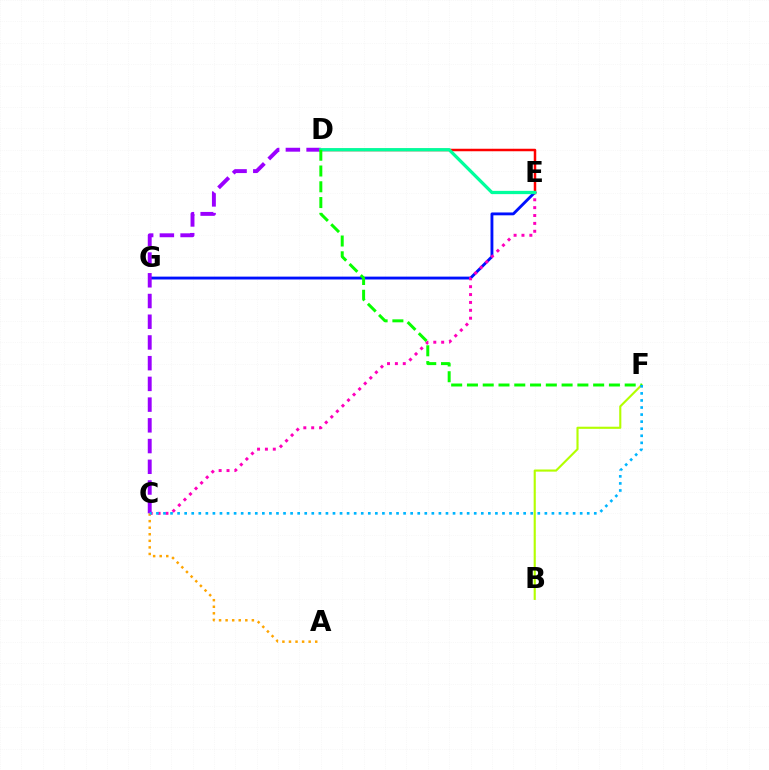{('E', 'G'): [{'color': '#0010ff', 'line_style': 'solid', 'thickness': 2.06}], ('C', 'E'): [{'color': '#ff00bd', 'line_style': 'dotted', 'thickness': 2.14}], ('C', 'D'): [{'color': '#9b00ff', 'line_style': 'dashed', 'thickness': 2.82}], ('D', 'E'): [{'color': '#ff0000', 'line_style': 'solid', 'thickness': 1.8}, {'color': '#00ff9d', 'line_style': 'solid', 'thickness': 2.34}], ('B', 'F'): [{'color': '#b3ff00', 'line_style': 'solid', 'thickness': 1.53}], ('A', 'C'): [{'color': '#ffa500', 'line_style': 'dotted', 'thickness': 1.78}], ('D', 'F'): [{'color': '#08ff00', 'line_style': 'dashed', 'thickness': 2.14}], ('C', 'F'): [{'color': '#00b5ff', 'line_style': 'dotted', 'thickness': 1.92}]}